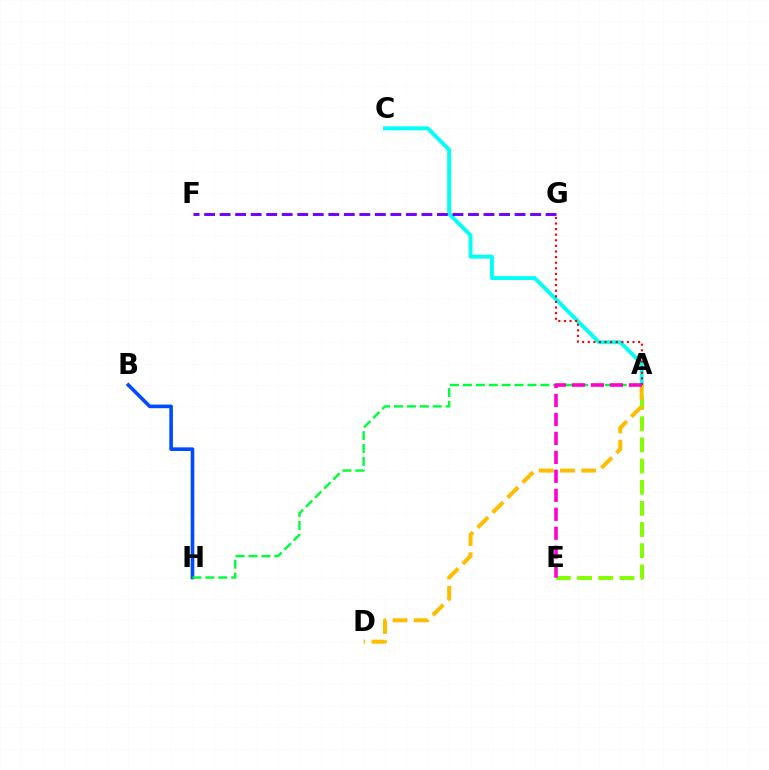{('A', 'C'): [{'color': '#00fff6', 'line_style': 'solid', 'thickness': 2.81}], ('B', 'H'): [{'color': '#004bff', 'line_style': 'solid', 'thickness': 2.61}], ('F', 'G'): [{'color': '#7200ff', 'line_style': 'dashed', 'thickness': 2.11}], ('A', 'G'): [{'color': '#ff0000', 'line_style': 'dotted', 'thickness': 1.52}], ('A', 'H'): [{'color': '#00ff39', 'line_style': 'dashed', 'thickness': 1.75}], ('A', 'E'): [{'color': '#84ff00', 'line_style': 'dashed', 'thickness': 2.88}, {'color': '#ff00cf', 'line_style': 'dashed', 'thickness': 2.58}], ('A', 'D'): [{'color': '#ffbd00', 'line_style': 'dashed', 'thickness': 2.88}]}